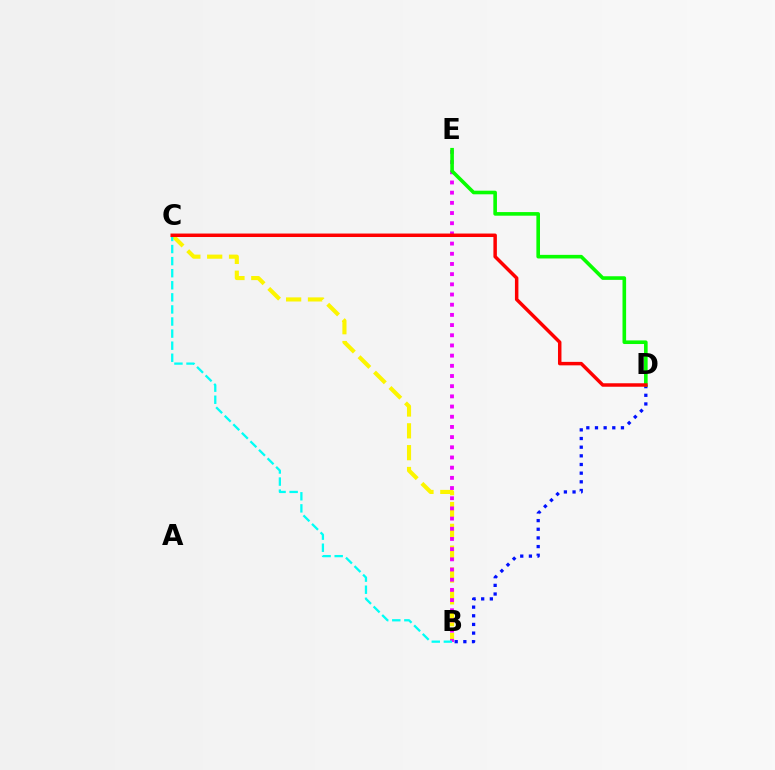{('B', 'C'): [{'color': '#fcf500', 'line_style': 'dashed', 'thickness': 2.97}, {'color': '#00fff6', 'line_style': 'dashed', 'thickness': 1.64}], ('B', 'D'): [{'color': '#0010ff', 'line_style': 'dotted', 'thickness': 2.35}], ('B', 'E'): [{'color': '#ee00ff', 'line_style': 'dotted', 'thickness': 2.77}], ('D', 'E'): [{'color': '#08ff00', 'line_style': 'solid', 'thickness': 2.6}], ('C', 'D'): [{'color': '#ff0000', 'line_style': 'solid', 'thickness': 2.5}]}